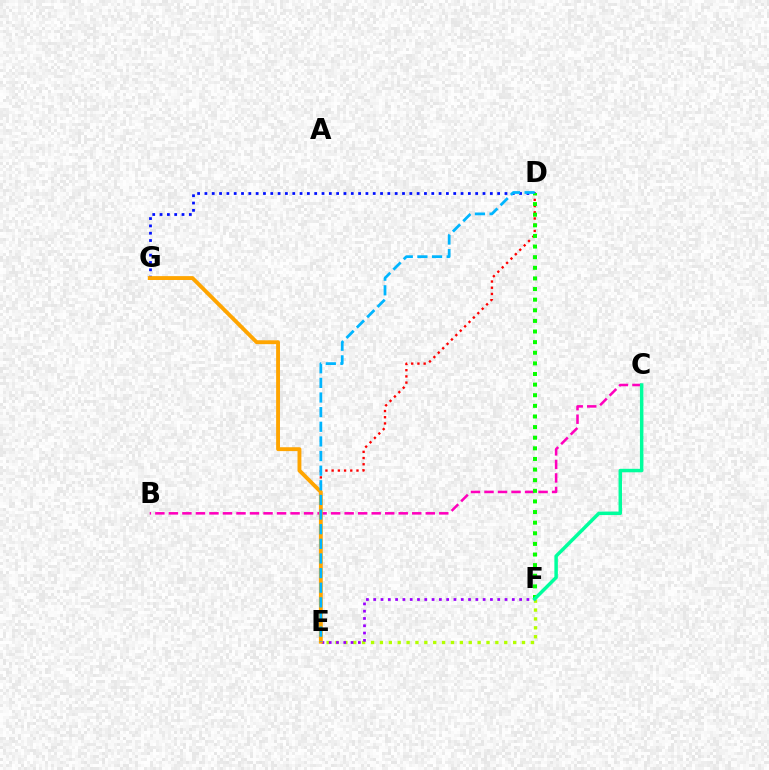{('B', 'C'): [{'color': '#ff00bd', 'line_style': 'dashed', 'thickness': 1.84}], ('D', 'E'): [{'color': '#ff0000', 'line_style': 'dotted', 'thickness': 1.69}, {'color': '#00b5ff', 'line_style': 'dashed', 'thickness': 1.99}], ('E', 'F'): [{'color': '#b3ff00', 'line_style': 'dotted', 'thickness': 2.41}, {'color': '#9b00ff', 'line_style': 'dotted', 'thickness': 1.98}], ('D', 'G'): [{'color': '#0010ff', 'line_style': 'dotted', 'thickness': 1.99}], ('E', 'G'): [{'color': '#ffa500', 'line_style': 'solid', 'thickness': 2.79}], ('D', 'F'): [{'color': '#08ff00', 'line_style': 'dotted', 'thickness': 2.89}], ('C', 'F'): [{'color': '#00ff9d', 'line_style': 'solid', 'thickness': 2.5}]}